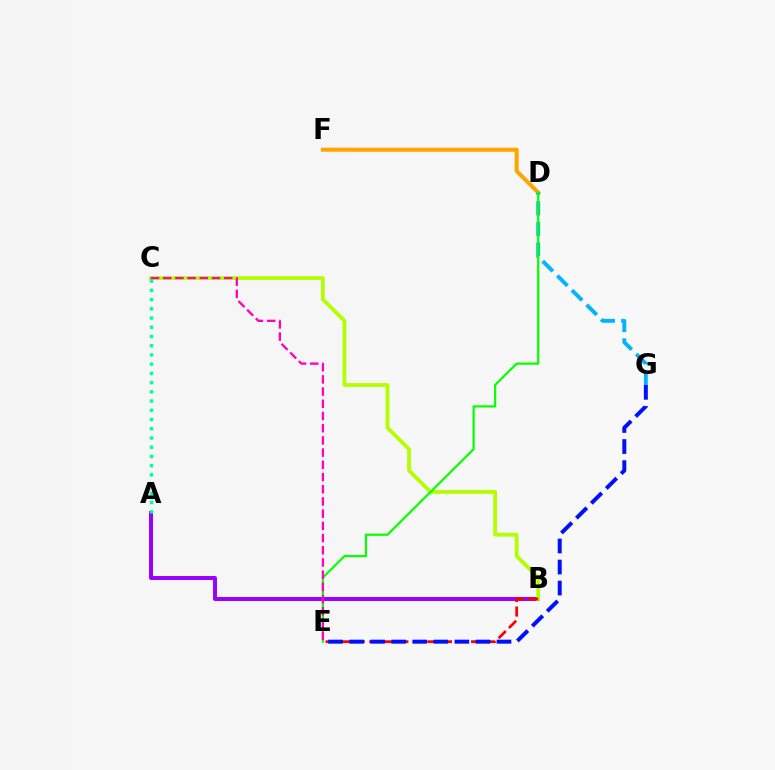{('A', 'B'): [{'color': '#9b00ff', 'line_style': 'solid', 'thickness': 2.86}], ('B', 'C'): [{'color': '#b3ff00', 'line_style': 'solid', 'thickness': 2.72}], ('D', 'F'): [{'color': '#ffa500', 'line_style': 'solid', 'thickness': 2.93}], ('A', 'C'): [{'color': '#00ff9d', 'line_style': 'dotted', 'thickness': 2.51}], ('B', 'E'): [{'color': '#ff0000', 'line_style': 'dashed', 'thickness': 1.98}], ('D', 'G'): [{'color': '#00b5ff', 'line_style': 'dashed', 'thickness': 2.8}], ('D', 'E'): [{'color': '#08ff00', 'line_style': 'solid', 'thickness': 1.59}], ('C', 'E'): [{'color': '#ff00bd', 'line_style': 'dashed', 'thickness': 1.66}], ('E', 'G'): [{'color': '#0010ff', 'line_style': 'dashed', 'thickness': 2.86}]}